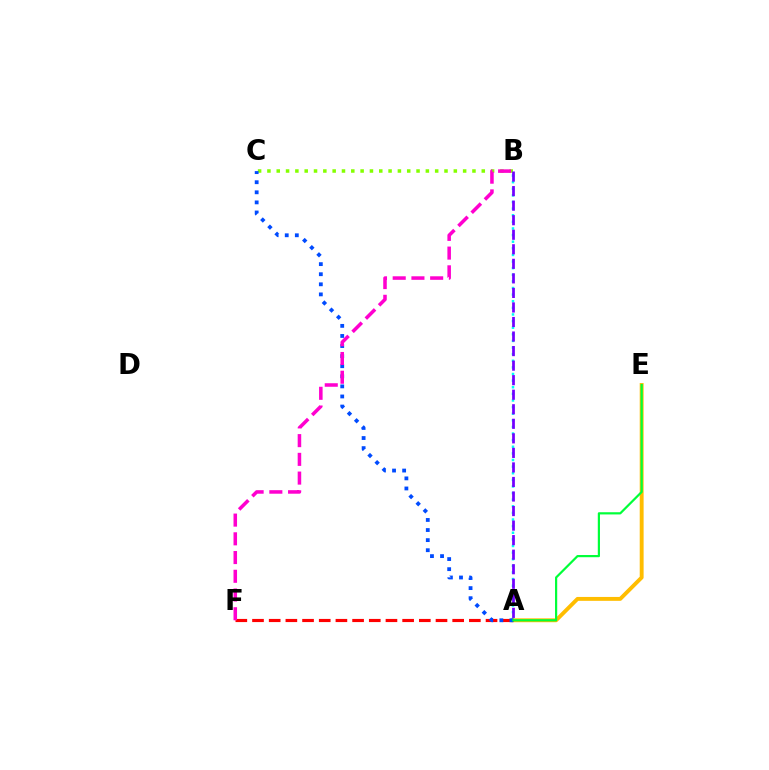{('A', 'B'): [{'color': '#00fff6', 'line_style': 'dotted', 'thickness': 1.8}, {'color': '#7200ff', 'line_style': 'dashed', 'thickness': 1.98}], ('A', 'E'): [{'color': '#ffbd00', 'line_style': 'solid', 'thickness': 2.8}, {'color': '#00ff39', 'line_style': 'solid', 'thickness': 1.59}], ('B', 'C'): [{'color': '#84ff00', 'line_style': 'dotted', 'thickness': 2.53}], ('A', 'F'): [{'color': '#ff0000', 'line_style': 'dashed', 'thickness': 2.27}], ('A', 'C'): [{'color': '#004bff', 'line_style': 'dotted', 'thickness': 2.74}], ('B', 'F'): [{'color': '#ff00cf', 'line_style': 'dashed', 'thickness': 2.54}]}